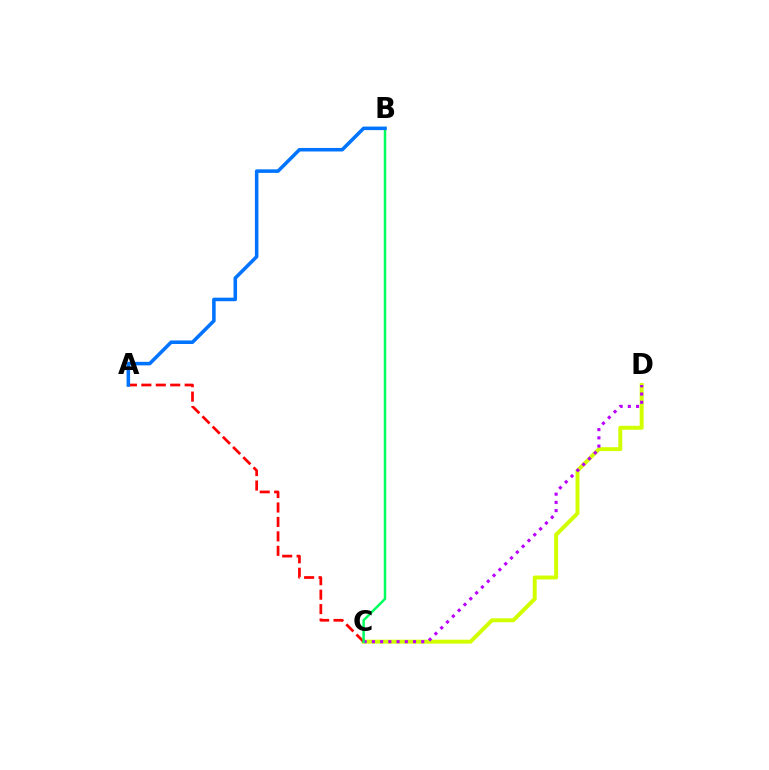{('C', 'D'): [{'color': '#d1ff00', 'line_style': 'solid', 'thickness': 2.84}, {'color': '#b900ff', 'line_style': 'dotted', 'thickness': 2.24}], ('A', 'C'): [{'color': '#ff0000', 'line_style': 'dashed', 'thickness': 1.96}], ('B', 'C'): [{'color': '#00ff5c', 'line_style': 'solid', 'thickness': 1.78}], ('A', 'B'): [{'color': '#0074ff', 'line_style': 'solid', 'thickness': 2.55}]}